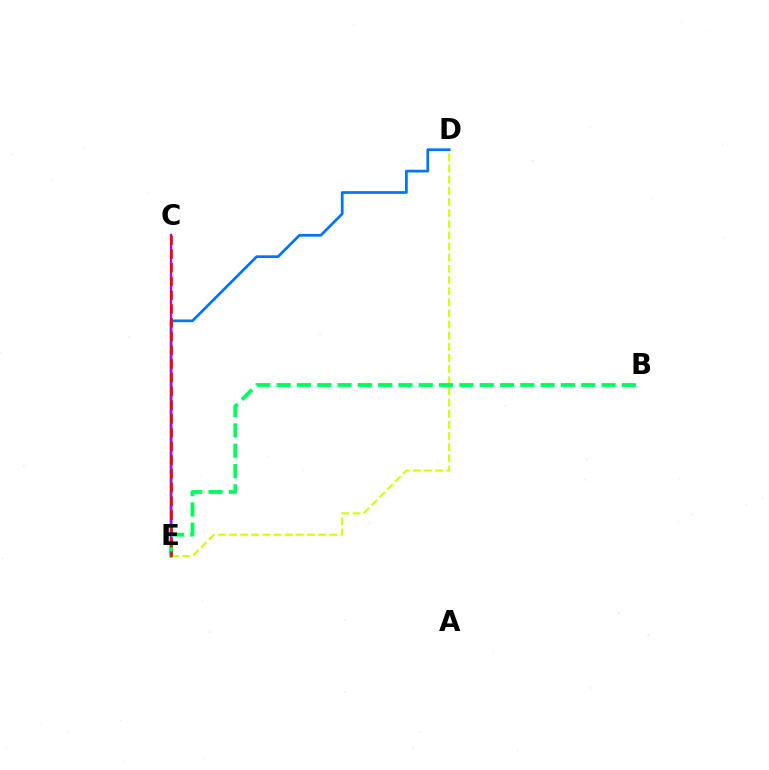{('D', 'E'): [{'color': '#d1ff00', 'line_style': 'dashed', 'thickness': 1.51}, {'color': '#0074ff', 'line_style': 'solid', 'thickness': 1.96}], ('C', 'E'): [{'color': '#b900ff', 'line_style': 'solid', 'thickness': 1.65}, {'color': '#ff0000', 'line_style': 'dashed', 'thickness': 1.87}], ('B', 'E'): [{'color': '#00ff5c', 'line_style': 'dashed', 'thickness': 2.76}]}